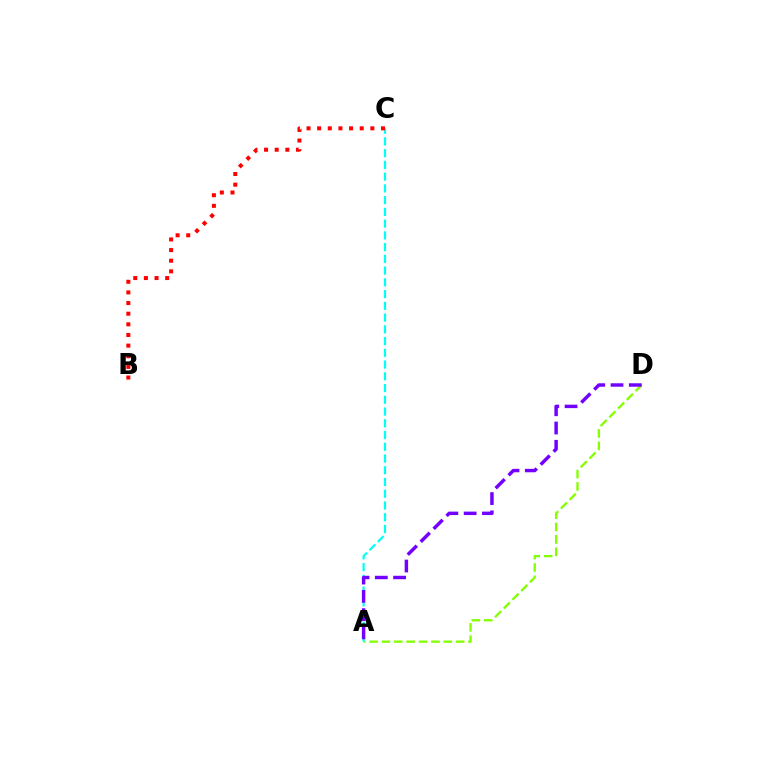{('A', 'D'): [{'color': '#84ff00', 'line_style': 'dashed', 'thickness': 1.68}, {'color': '#7200ff', 'line_style': 'dashed', 'thickness': 2.48}], ('A', 'C'): [{'color': '#00fff6', 'line_style': 'dashed', 'thickness': 1.6}], ('B', 'C'): [{'color': '#ff0000', 'line_style': 'dotted', 'thickness': 2.89}]}